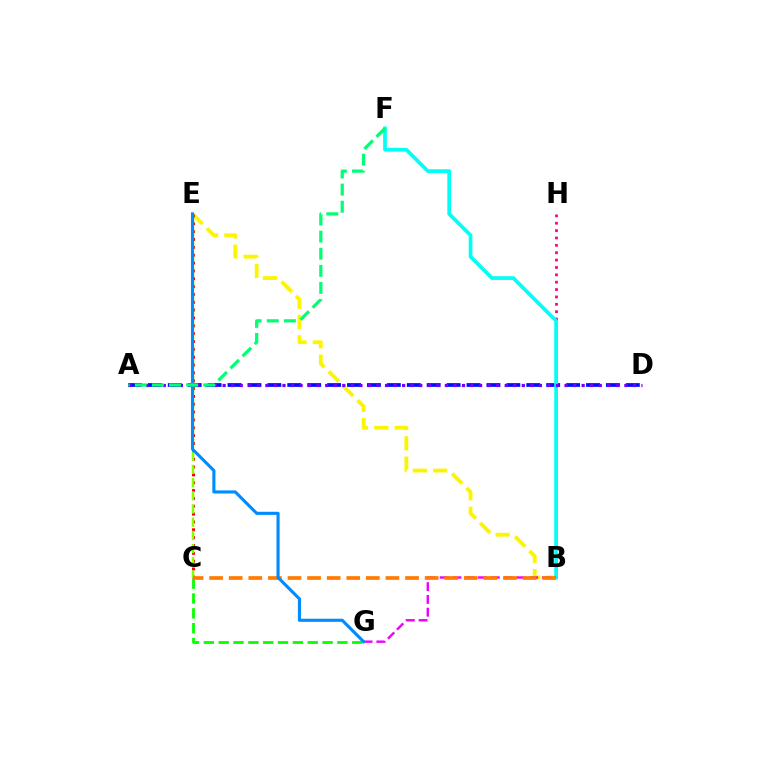{('A', 'D'): [{'color': '#0010ff', 'line_style': 'dashed', 'thickness': 2.71}, {'color': '#7200ff', 'line_style': 'dotted', 'thickness': 2.32}], ('B', 'E'): [{'color': '#fcf500', 'line_style': 'dashed', 'thickness': 2.76}], ('B', 'H'): [{'color': '#ff0094', 'line_style': 'dotted', 'thickness': 2.0}], ('C', 'G'): [{'color': '#08ff00', 'line_style': 'dashed', 'thickness': 2.02}], ('B', 'F'): [{'color': '#00fff6', 'line_style': 'solid', 'thickness': 2.67}], ('C', 'E'): [{'color': '#ff0000', 'line_style': 'dotted', 'thickness': 2.13}, {'color': '#84ff00', 'line_style': 'dashed', 'thickness': 1.79}], ('B', 'G'): [{'color': '#ee00ff', 'line_style': 'dashed', 'thickness': 1.74}], ('B', 'C'): [{'color': '#ff7c00', 'line_style': 'dashed', 'thickness': 2.66}], ('E', 'G'): [{'color': '#008cff', 'line_style': 'solid', 'thickness': 2.23}], ('A', 'F'): [{'color': '#00ff74', 'line_style': 'dashed', 'thickness': 2.32}]}